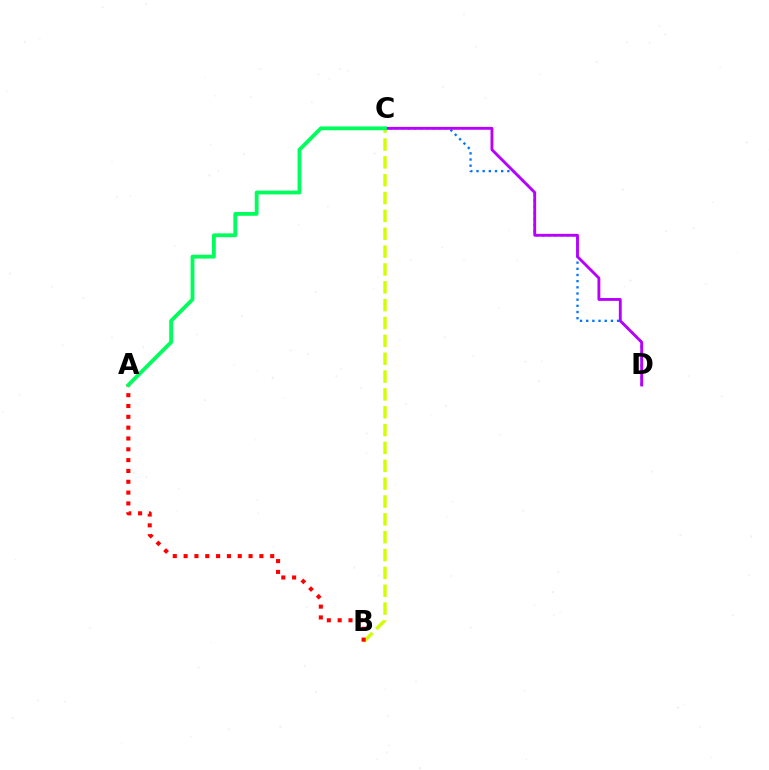{('B', 'C'): [{'color': '#d1ff00', 'line_style': 'dashed', 'thickness': 2.42}], ('A', 'B'): [{'color': '#ff0000', 'line_style': 'dotted', 'thickness': 2.94}], ('C', 'D'): [{'color': '#0074ff', 'line_style': 'dotted', 'thickness': 1.68}, {'color': '#b900ff', 'line_style': 'solid', 'thickness': 2.07}], ('A', 'C'): [{'color': '#00ff5c', 'line_style': 'solid', 'thickness': 2.75}]}